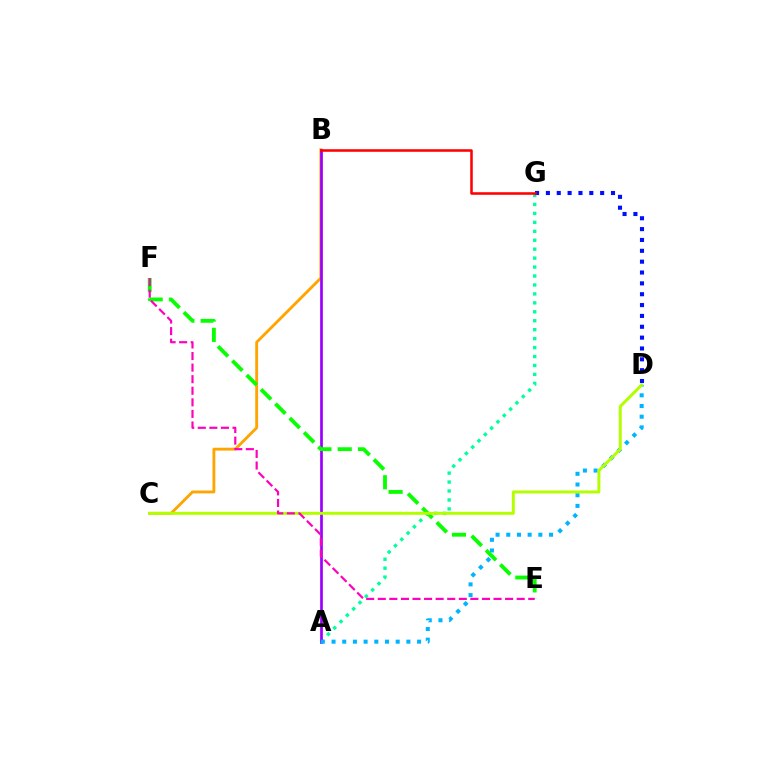{('A', 'G'): [{'color': '#00ff9d', 'line_style': 'dotted', 'thickness': 2.43}], ('B', 'C'): [{'color': '#ffa500', 'line_style': 'solid', 'thickness': 2.06}], ('D', 'G'): [{'color': '#0010ff', 'line_style': 'dotted', 'thickness': 2.95}], ('A', 'B'): [{'color': '#9b00ff', 'line_style': 'solid', 'thickness': 1.95}], ('B', 'G'): [{'color': '#ff0000', 'line_style': 'solid', 'thickness': 1.83}], ('A', 'D'): [{'color': '#00b5ff', 'line_style': 'dotted', 'thickness': 2.9}], ('E', 'F'): [{'color': '#08ff00', 'line_style': 'dashed', 'thickness': 2.75}, {'color': '#ff00bd', 'line_style': 'dashed', 'thickness': 1.57}], ('C', 'D'): [{'color': '#b3ff00', 'line_style': 'solid', 'thickness': 2.13}]}